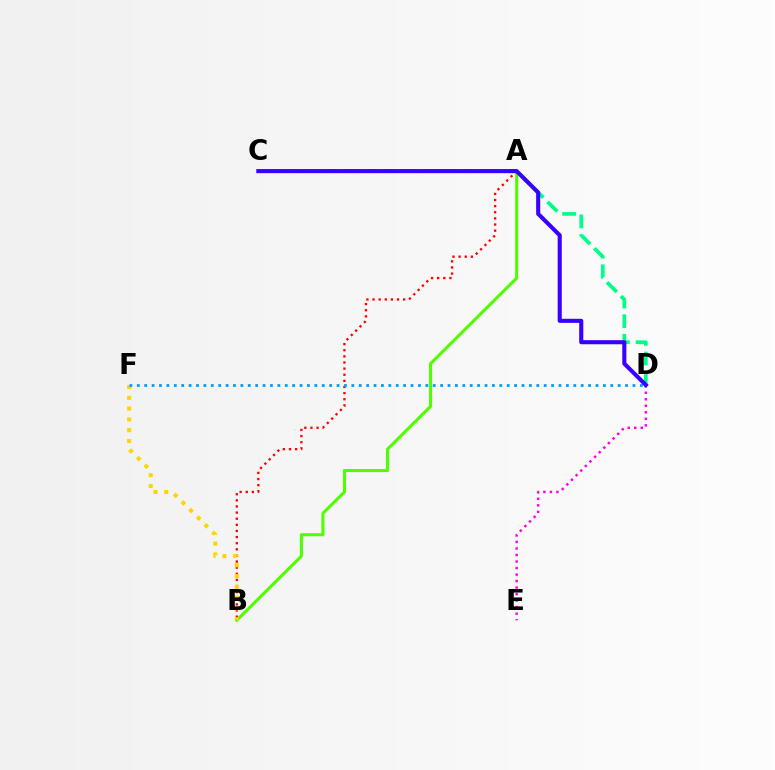{('D', 'E'): [{'color': '#ff00ed', 'line_style': 'dotted', 'thickness': 1.77}], ('C', 'D'): [{'color': '#00ff86', 'line_style': 'dashed', 'thickness': 2.67}, {'color': '#3700ff', 'line_style': 'solid', 'thickness': 2.94}], ('A', 'B'): [{'color': '#4fff00', 'line_style': 'solid', 'thickness': 2.22}, {'color': '#ff0000', 'line_style': 'dotted', 'thickness': 1.66}], ('B', 'F'): [{'color': '#ffd500', 'line_style': 'dotted', 'thickness': 2.93}], ('D', 'F'): [{'color': '#009eff', 'line_style': 'dotted', 'thickness': 2.01}]}